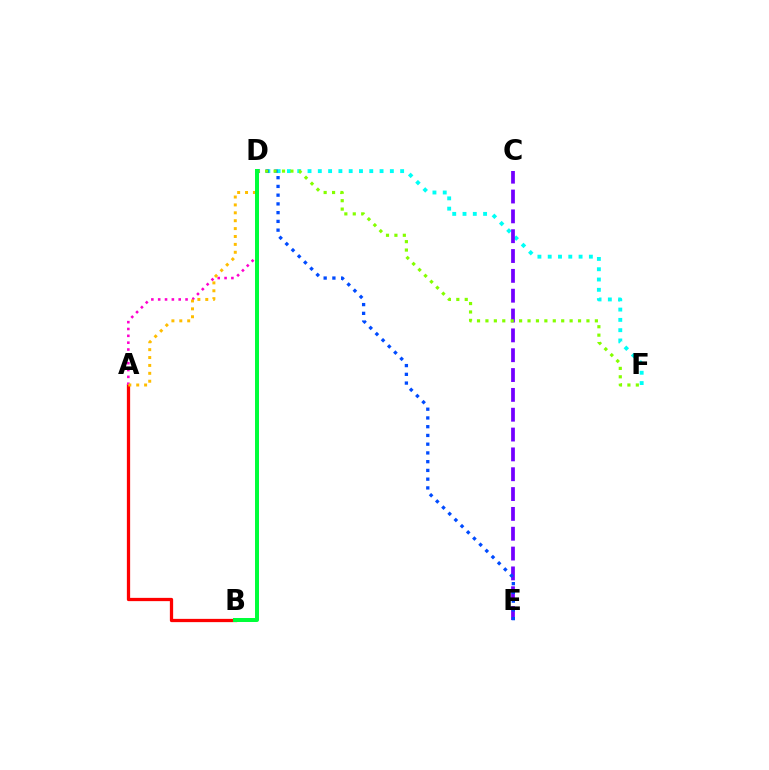{('A', 'B'): [{'color': '#ff0000', 'line_style': 'solid', 'thickness': 2.35}], ('A', 'D'): [{'color': '#ff00cf', 'line_style': 'dotted', 'thickness': 1.86}, {'color': '#ffbd00', 'line_style': 'dotted', 'thickness': 2.14}], ('D', 'F'): [{'color': '#00fff6', 'line_style': 'dotted', 'thickness': 2.8}, {'color': '#84ff00', 'line_style': 'dotted', 'thickness': 2.29}], ('C', 'E'): [{'color': '#7200ff', 'line_style': 'dashed', 'thickness': 2.69}], ('D', 'E'): [{'color': '#004bff', 'line_style': 'dotted', 'thickness': 2.38}], ('B', 'D'): [{'color': '#00ff39', 'line_style': 'solid', 'thickness': 2.87}]}